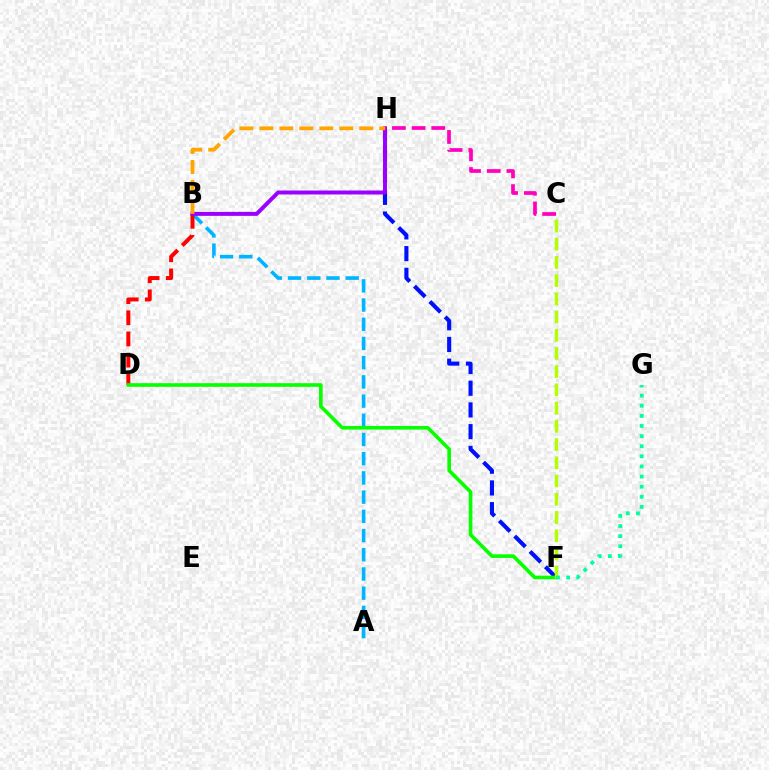{('F', 'H'): [{'color': '#0010ff', 'line_style': 'dashed', 'thickness': 2.95}], ('A', 'B'): [{'color': '#00b5ff', 'line_style': 'dashed', 'thickness': 2.61}], ('B', 'D'): [{'color': '#ff0000', 'line_style': 'dashed', 'thickness': 2.87}], ('B', 'H'): [{'color': '#9b00ff', 'line_style': 'solid', 'thickness': 2.85}, {'color': '#ffa500', 'line_style': 'dashed', 'thickness': 2.72}], ('D', 'F'): [{'color': '#08ff00', 'line_style': 'solid', 'thickness': 2.62}], ('C', 'F'): [{'color': '#b3ff00', 'line_style': 'dashed', 'thickness': 2.48}], ('F', 'G'): [{'color': '#00ff9d', 'line_style': 'dotted', 'thickness': 2.75}], ('C', 'H'): [{'color': '#ff00bd', 'line_style': 'dashed', 'thickness': 2.67}]}